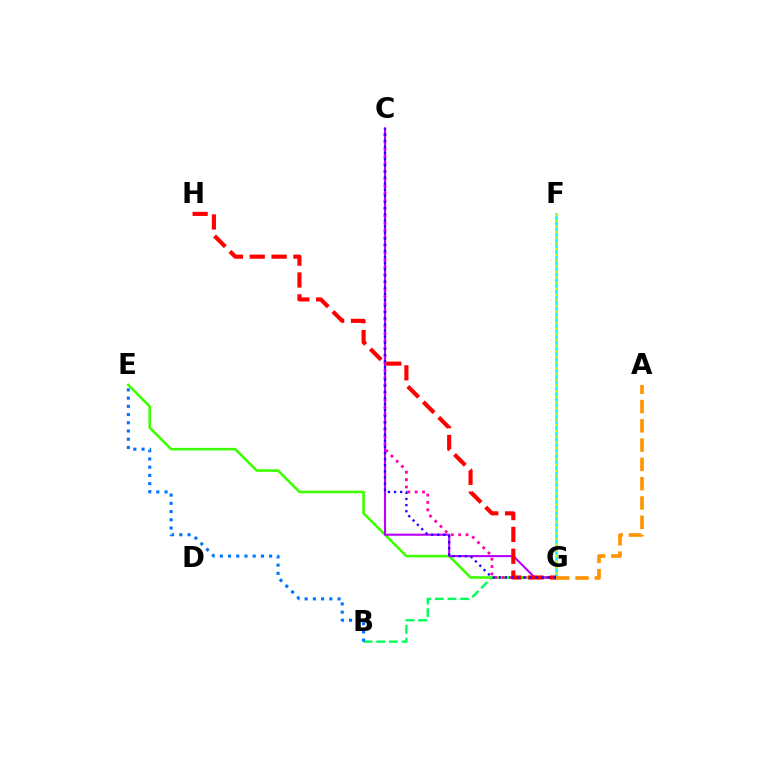{('F', 'G'): [{'color': '#00fff6', 'line_style': 'solid', 'thickness': 1.86}, {'color': '#d1ff00', 'line_style': 'dotted', 'thickness': 1.54}], ('B', 'G'): [{'color': '#00ff5c', 'line_style': 'dashed', 'thickness': 1.72}], ('B', 'E'): [{'color': '#0074ff', 'line_style': 'dotted', 'thickness': 2.23}], ('E', 'G'): [{'color': '#3dff00', 'line_style': 'solid', 'thickness': 1.86}], ('C', 'G'): [{'color': '#ff00ac', 'line_style': 'dotted', 'thickness': 2.0}, {'color': '#b900ff', 'line_style': 'solid', 'thickness': 1.51}, {'color': '#2500ff', 'line_style': 'dotted', 'thickness': 1.66}], ('G', 'H'): [{'color': '#ff0000', 'line_style': 'dashed', 'thickness': 2.97}], ('A', 'G'): [{'color': '#ff9400', 'line_style': 'dashed', 'thickness': 2.62}]}